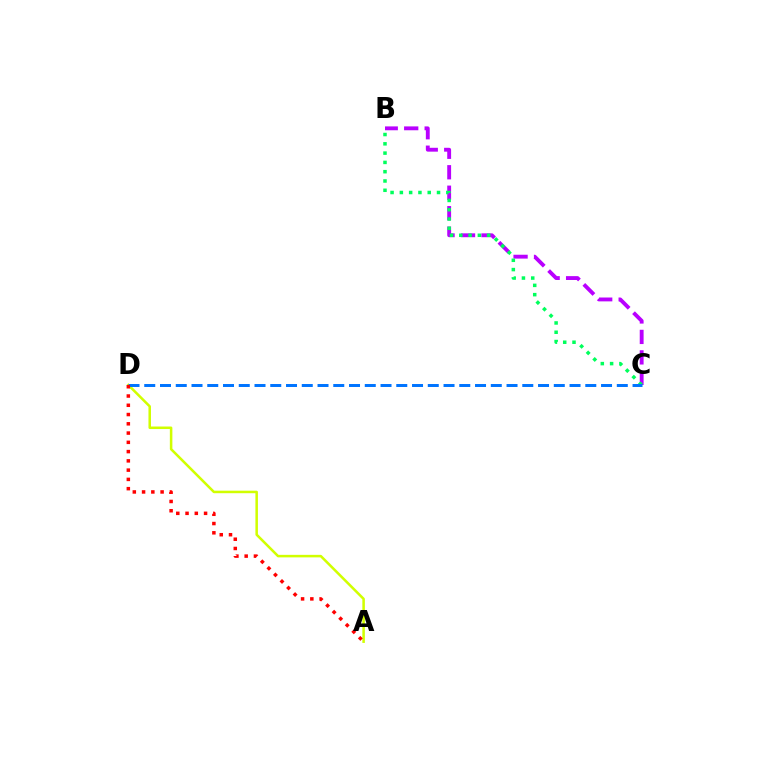{('B', 'C'): [{'color': '#b900ff', 'line_style': 'dashed', 'thickness': 2.78}, {'color': '#00ff5c', 'line_style': 'dotted', 'thickness': 2.52}], ('A', 'D'): [{'color': '#d1ff00', 'line_style': 'solid', 'thickness': 1.82}, {'color': '#ff0000', 'line_style': 'dotted', 'thickness': 2.52}], ('C', 'D'): [{'color': '#0074ff', 'line_style': 'dashed', 'thickness': 2.14}]}